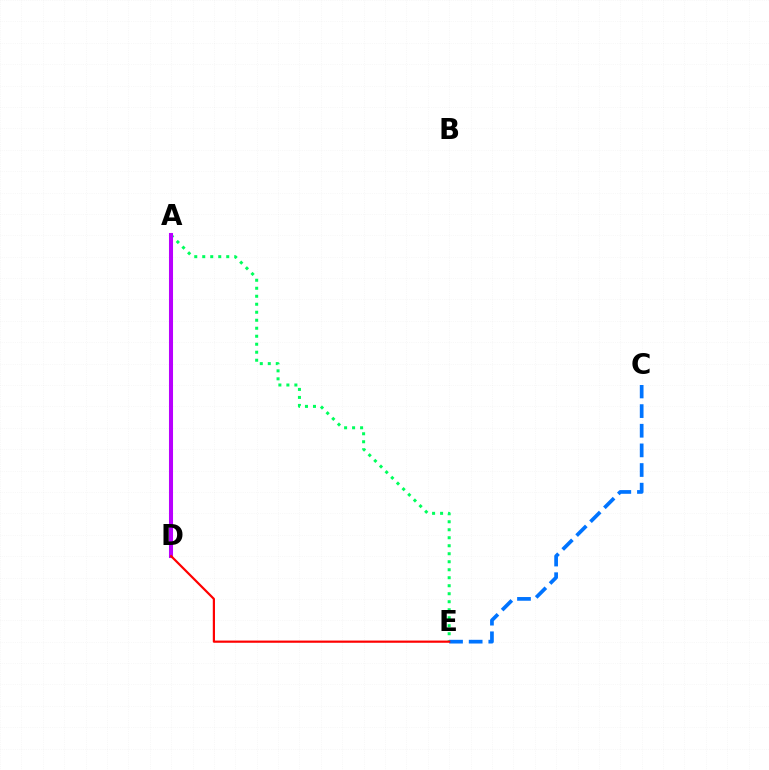{('A', 'E'): [{'color': '#00ff5c', 'line_style': 'dotted', 'thickness': 2.17}], ('A', 'D'): [{'color': '#d1ff00', 'line_style': 'dotted', 'thickness': 2.7}, {'color': '#b900ff', 'line_style': 'solid', 'thickness': 2.92}], ('C', 'E'): [{'color': '#0074ff', 'line_style': 'dashed', 'thickness': 2.67}], ('D', 'E'): [{'color': '#ff0000', 'line_style': 'solid', 'thickness': 1.58}]}